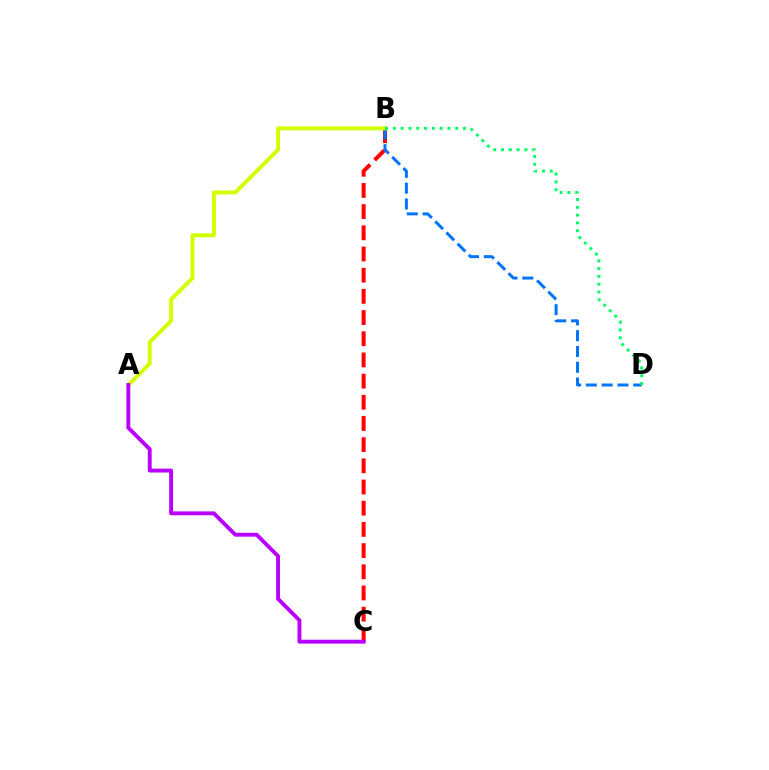{('B', 'C'): [{'color': '#ff0000', 'line_style': 'dashed', 'thickness': 2.88}], ('B', 'D'): [{'color': '#0074ff', 'line_style': 'dashed', 'thickness': 2.15}, {'color': '#00ff5c', 'line_style': 'dotted', 'thickness': 2.12}], ('A', 'B'): [{'color': '#d1ff00', 'line_style': 'solid', 'thickness': 2.84}], ('A', 'C'): [{'color': '#b900ff', 'line_style': 'solid', 'thickness': 2.8}]}